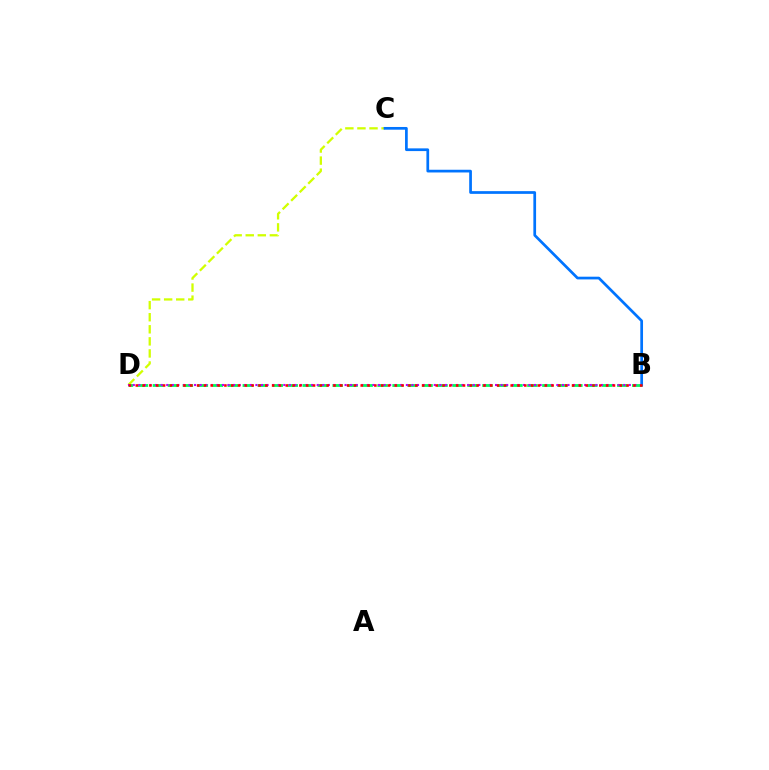{('C', 'D'): [{'color': '#d1ff00', 'line_style': 'dashed', 'thickness': 1.64}], ('B', 'D'): [{'color': '#00ff5c', 'line_style': 'dashed', 'thickness': 2.03}, {'color': '#b900ff', 'line_style': 'dotted', 'thickness': 1.51}, {'color': '#ff0000', 'line_style': 'dotted', 'thickness': 1.85}], ('B', 'C'): [{'color': '#0074ff', 'line_style': 'solid', 'thickness': 1.96}]}